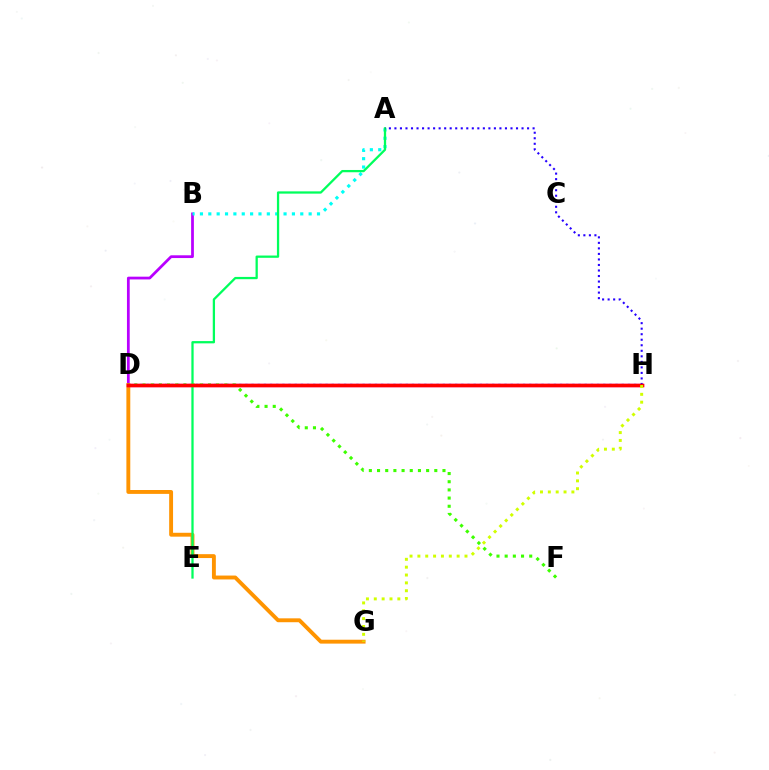{('B', 'D'): [{'color': '#b900ff', 'line_style': 'solid', 'thickness': 1.99}], ('D', 'H'): [{'color': '#0074ff', 'line_style': 'dotted', 'thickness': 1.68}, {'color': '#ff00ac', 'line_style': 'solid', 'thickness': 2.43}, {'color': '#ff0000', 'line_style': 'solid', 'thickness': 2.52}], ('D', 'G'): [{'color': '#ff9400', 'line_style': 'solid', 'thickness': 2.8}], ('A', 'B'): [{'color': '#00fff6', 'line_style': 'dotted', 'thickness': 2.27}], ('A', 'E'): [{'color': '#00ff5c', 'line_style': 'solid', 'thickness': 1.64}], ('D', 'F'): [{'color': '#3dff00', 'line_style': 'dotted', 'thickness': 2.22}], ('A', 'H'): [{'color': '#2500ff', 'line_style': 'dotted', 'thickness': 1.5}], ('G', 'H'): [{'color': '#d1ff00', 'line_style': 'dotted', 'thickness': 2.13}]}